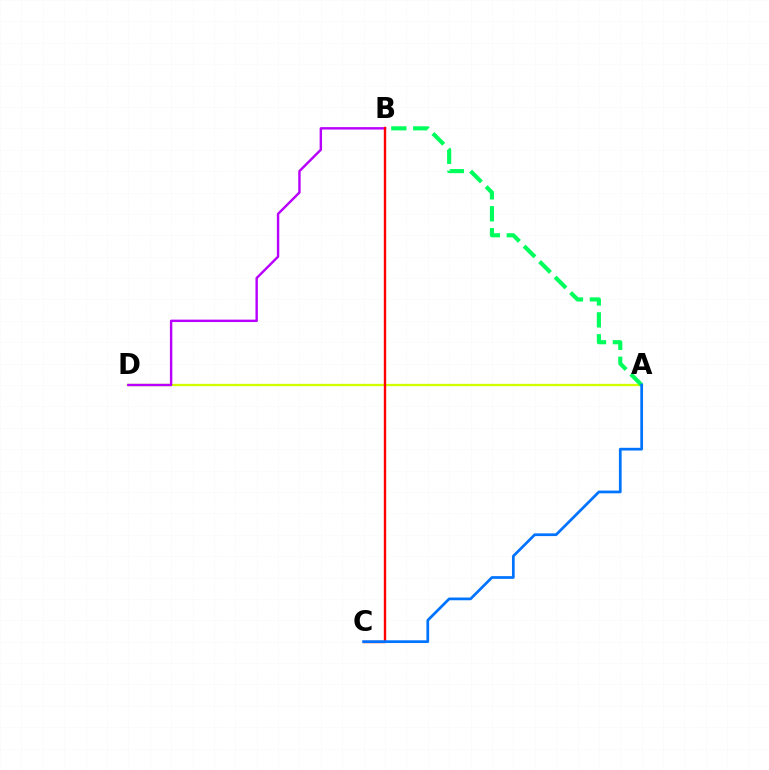{('A', 'D'): [{'color': '#d1ff00', 'line_style': 'solid', 'thickness': 1.66}], ('B', 'D'): [{'color': '#b900ff', 'line_style': 'solid', 'thickness': 1.74}], ('A', 'B'): [{'color': '#00ff5c', 'line_style': 'dashed', 'thickness': 2.98}], ('B', 'C'): [{'color': '#ff0000', 'line_style': 'solid', 'thickness': 1.71}], ('A', 'C'): [{'color': '#0074ff', 'line_style': 'solid', 'thickness': 1.97}]}